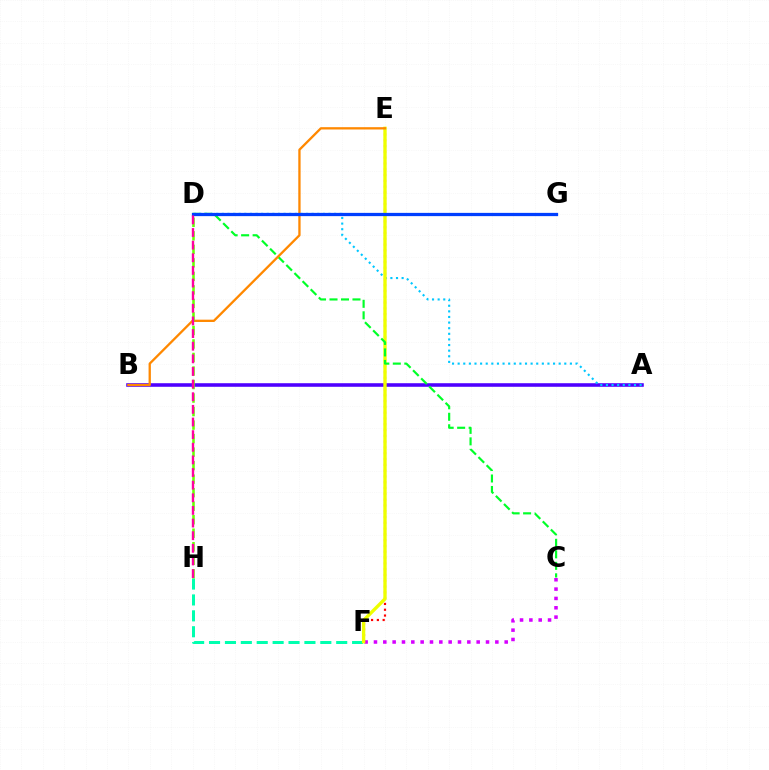{('F', 'H'): [{'color': '#00ffaf', 'line_style': 'dashed', 'thickness': 2.16}], ('A', 'B'): [{'color': '#4f00ff', 'line_style': 'solid', 'thickness': 2.57}], ('A', 'D'): [{'color': '#00c7ff', 'line_style': 'dotted', 'thickness': 1.52}], ('E', 'F'): [{'color': '#ff0000', 'line_style': 'dotted', 'thickness': 1.57}, {'color': '#eeff00', 'line_style': 'solid', 'thickness': 2.41}], ('C', 'F'): [{'color': '#d600ff', 'line_style': 'dotted', 'thickness': 2.54}], ('C', 'D'): [{'color': '#00ff27', 'line_style': 'dashed', 'thickness': 1.56}], ('B', 'E'): [{'color': '#ff8800', 'line_style': 'solid', 'thickness': 1.66}], ('D', 'H'): [{'color': '#66ff00', 'line_style': 'dashed', 'thickness': 1.84}, {'color': '#ff00a0', 'line_style': 'dashed', 'thickness': 1.72}], ('D', 'G'): [{'color': '#003fff', 'line_style': 'solid', 'thickness': 2.34}]}